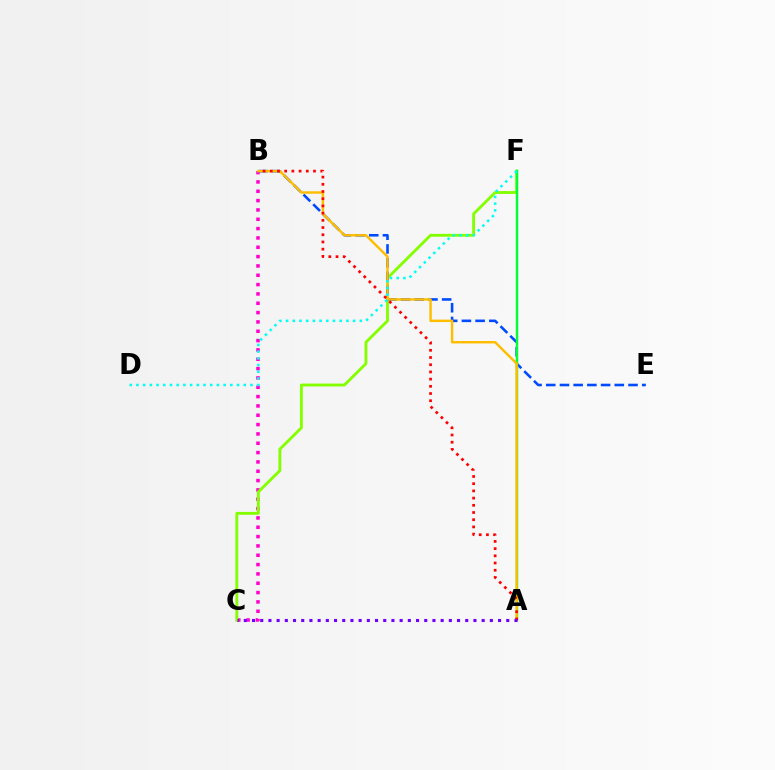{('B', 'C'): [{'color': '#ff00cf', 'line_style': 'dotted', 'thickness': 2.54}], ('C', 'F'): [{'color': '#84ff00', 'line_style': 'solid', 'thickness': 2.06}], ('B', 'E'): [{'color': '#004bff', 'line_style': 'dashed', 'thickness': 1.86}], ('A', 'F'): [{'color': '#00ff39', 'line_style': 'solid', 'thickness': 1.76}], ('A', 'B'): [{'color': '#ffbd00', 'line_style': 'solid', 'thickness': 1.75}, {'color': '#ff0000', 'line_style': 'dotted', 'thickness': 1.96}], ('D', 'F'): [{'color': '#00fff6', 'line_style': 'dotted', 'thickness': 1.82}], ('A', 'C'): [{'color': '#7200ff', 'line_style': 'dotted', 'thickness': 2.23}]}